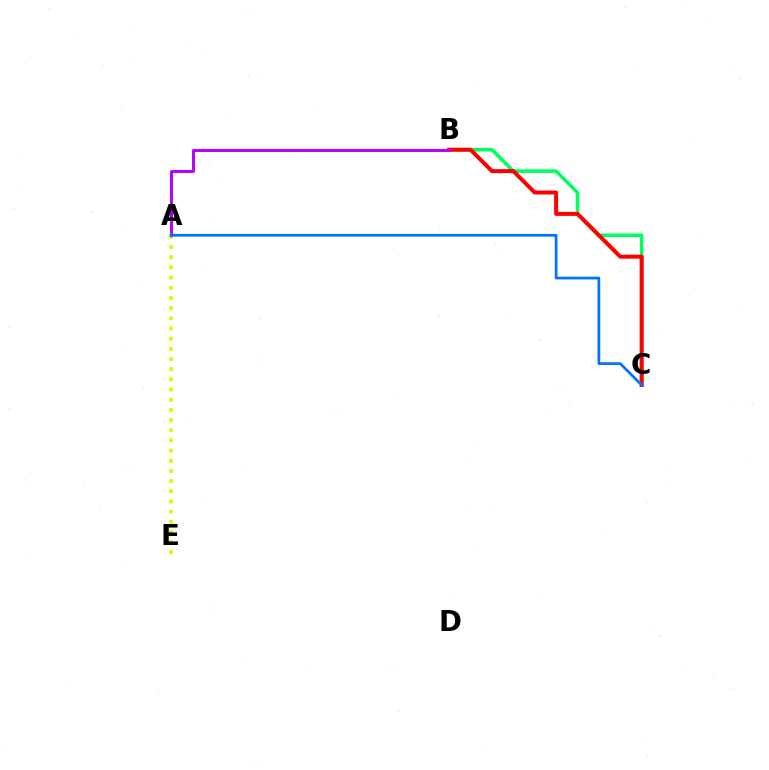{('A', 'E'): [{'color': '#d1ff00', 'line_style': 'dotted', 'thickness': 2.76}], ('B', 'C'): [{'color': '#00ff5c', 'line_style': 'solid', 'thickness': 2.58}, {'color': '#ff0000', 'line_style': 'solid', 'thickness': 2.87}], ('A', 'B'): [{'color': '#b900ff', 'line_style': 'solid', 'thickness': 2.14}], ('A', 'C'): [{'color': '#0074ff', 'line_style': 'solid', 'thickness': 1.97}]}